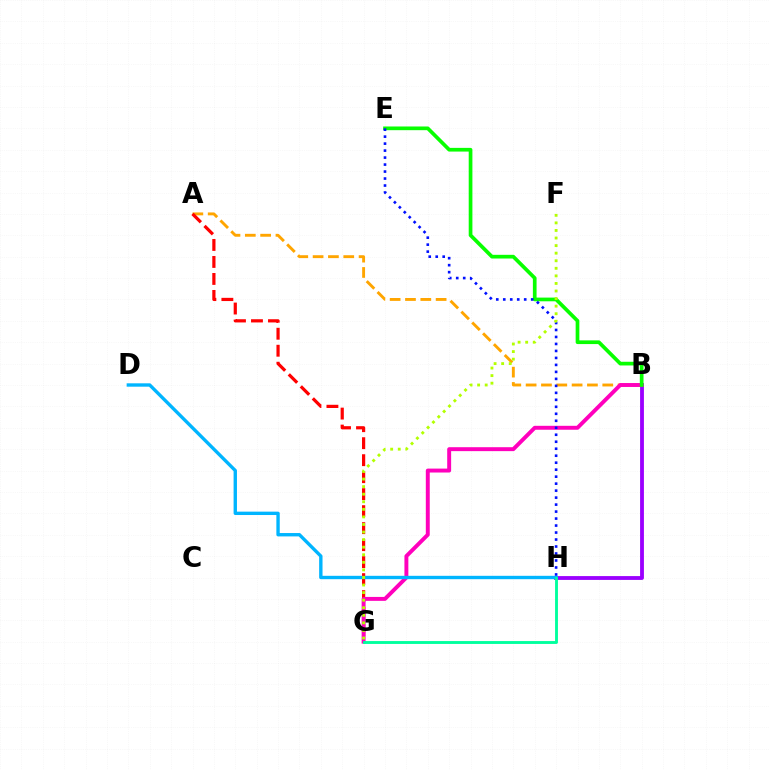{('A', 'B'): [{'color': '#ffa500', 'line_style': 'dashed', 'thickness': 2.08}], ('B', 'H'): [{'color': '#9b00ff', 'line_style': 'solid', 'thickness': 2.75}], ('A', 'G'): [{'color': '#ff0000', 'line_style': 'dashed', 'thickness': 2.31}], ('B', 'G'): [{'color': '#ff00bd', 'line_style': 'solid', 'thickness': 2.83}], ('B', 'E'): [{'color': '#08ff00', 'line_style': 'solid', 'thickness': 2.66}], ('D', 'H'): [{'color': '#00b5ff', 'line_style': 'solid', 'thickness': 2.43}], ('G', 'H'): [{'color': '#00ff9d', 'line_style': 'solid', 'thickness': 2.07}], ('E', 'H'): [{'color': '#0010ff', 'line_style': 'dotted', 'thickness': 1.9}], ('F', 'G'): [{'color': '#b3ff00', 'line_style': 'dotted', 'thickness': 2.06}]}